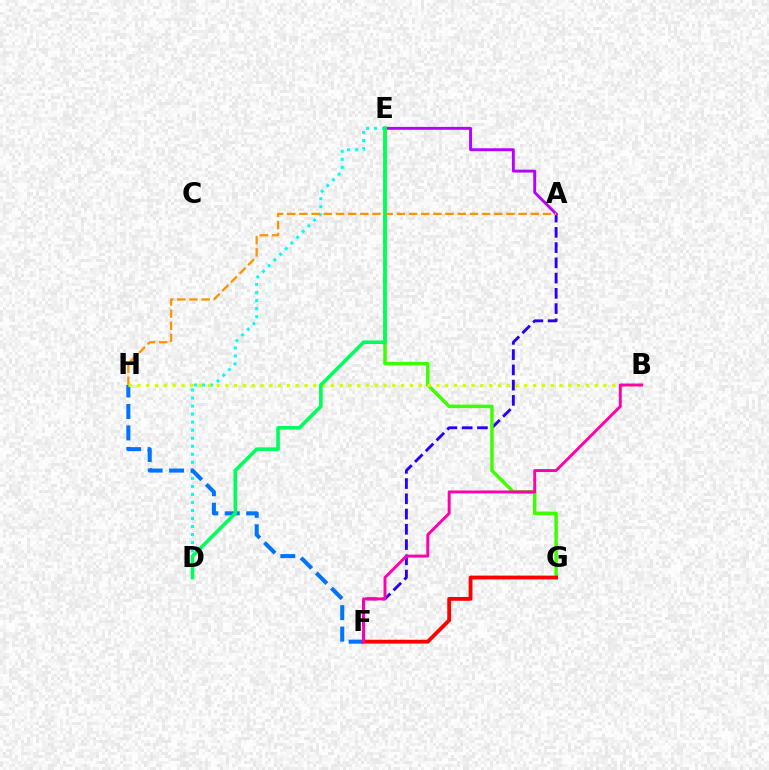{('A', 'F'): [{'color': '#2500ff', 'line_style': 'dashed', 'thickness': 2.07}], ('E', 'G'): [{'color': '#3dff00', 'line_style': 'solid', 'thickness': 2.49}], ('D', 'E'): [{'color': '#00fff6', 'line_style': 'dotted', 'thickness': 2.18}, {'color': '#00ff5c', 'line_style': 'solid', 'thickness': 2.59}], ('A', 'E'): [{'color': '#b900ff', 'line_style': 'solid', 'thickness': 2.1}], ('A', 'H'): [{'color': '#ff9400', 'line_style': 'dashed', 'thickness': 1.65}], ('F', 'H'): [{'color': '#0074ff', 'line_style': 'dashed', 'thickness': 2.92}], ('B', 'H'): [{'color': '#d1ff00', 'line_style': 'dotted', 'thickness': 2.39}], ('F', 'G'): [{'color': '#ff0000', 'line_style': 'solid', 'thickness': 2.74}], ('B', 'F'): [{'color': '#ff00ac', 'line_style': 'solid', 'thickness': 2.1}]}